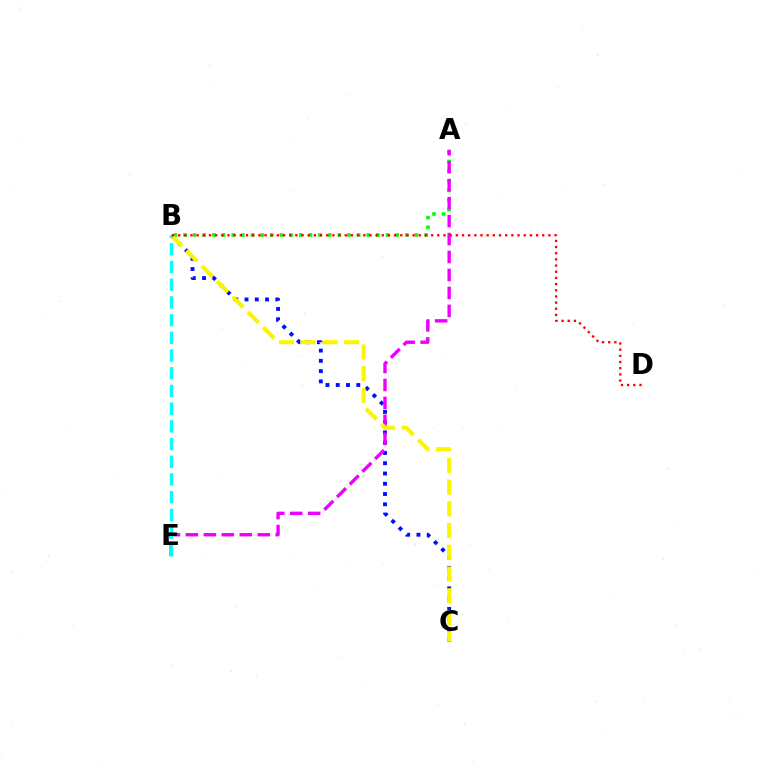{('A', 'B'): [{'color': '#08ff00', 'line_style': 'dotted', 'thickness': 2.62}], ('B', 'C'): [{'color': '#0010ff', 'line_style': 'dotted', 'thickness': 2.79}, {'color': '#fcf500', 'line_style': 'dashed', 'thickness': 2.95}], ('A', 'E'): [{'color': '#ee00ff', 'line_style': 'dashed', 'thickness': 2.44}], ('B', 'E'): [{'color': '#00fff6', 'line_style': 'dashed', 'thickness': 2.41}], ('B', 'D'): [{'color': '#ff0000', 'line_style': 'dotted', 'thickness': 1.68}]}